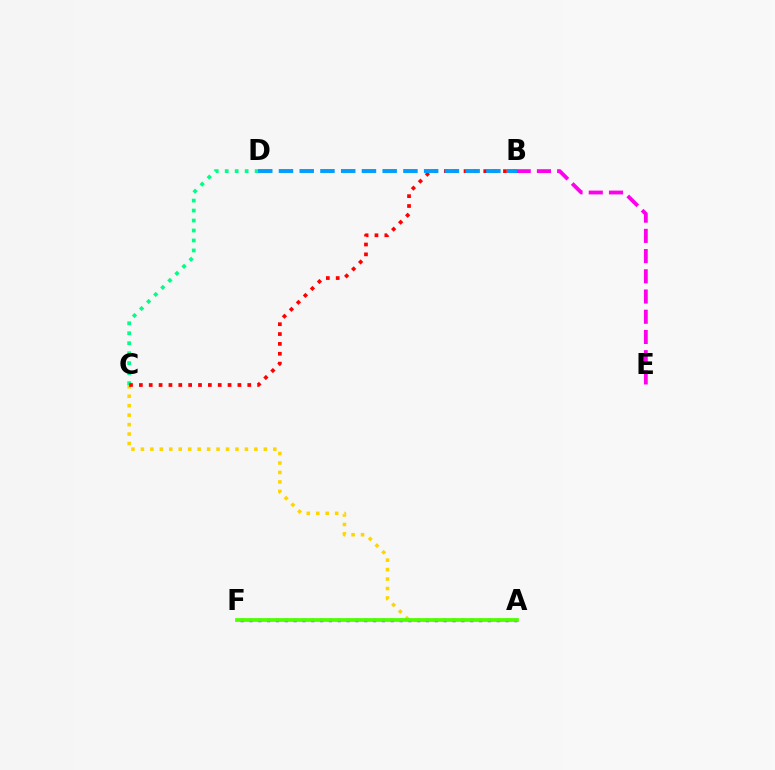{('A', 'C'): [{'color': '#ffd500', 'line_style': 'dotted', 'thickness': 2.57}], ('B', 'E'): [{'color': '#ff00ed', 'line_style': 'dashed', 'thickness': 2.75}], ('C', 'D'): [{'color': '#00ff86', 'line_style': 'dotted', 'thickness': 2.71}], ('A', 'F'): [{'color': '#3700ff', 'line_style': 'dotted', 'thickness': 2.4}, {'color': '#4fff00', 'line_style': 'solid', 'thickness': 2.7}], ('B', 'C'): [{'color': '#ff0000', 'line_style': 'dotted', 'thickness': 2.68}], ('B', 'D'): [{'color': '#009eff', 'line_style': 'dashed', 'thickness': 2.82}]}